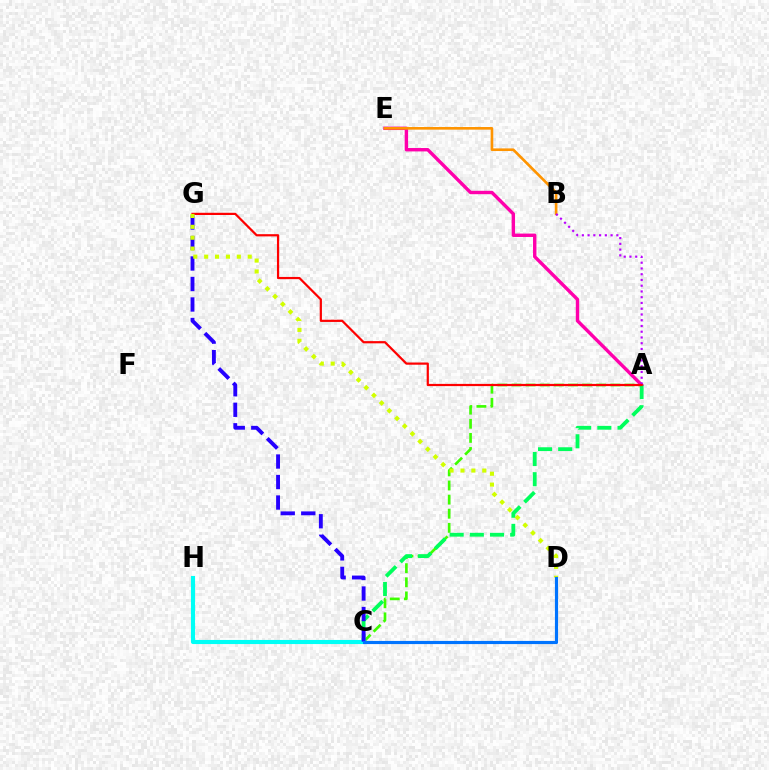{('A', 'C'): [{'color': '#3dff00', 'line_style': 'dashed', 'thickness': 1.92}, {'color': '#00ff5c', 'line_style': 'dashed', 'thickness': 2.74}], ('A', 'E'): [{'color': '#ff00ac', 'line_style': 'solid', 'thickness': 2.45}], ('B', 'E'): [{'color': '#ff9400', 'line_style': 'solid', 'thickness': 1.9}], ('C', 'H'): [{'color': '#00fff6', 'line_style': 'solid', 'thickness': 2.95}], ('C', 'G'): [{'color': '#2500ff', 'line_style': 'dashed', 'thickness': 2.78}], ('A', 'B'): [{'color': '#b900ff', 'line_style': 'dotted', 'thickness': 1.56}], ('A', 'G'): [{'color': '#ff0000', 'line_style': 'solid', 'thickness': 1.59}], ('D', 'G'): [{'color': '#d1ff00', 'line_style': 'dotted', 'thickness': 2.96}], ('C', 'D'): [{'color': '#0074ff', 'line_style': 'solid', 'thickness': 2.26}]}